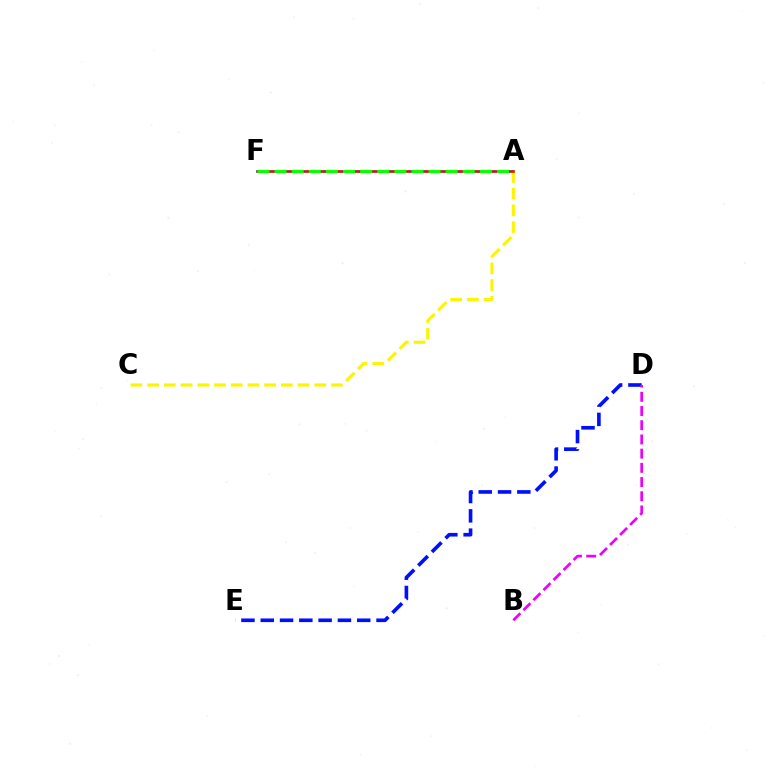{('A', 'F'): [{'color': '#00fff6', 'line_style': 'solid', 'thickness': 2.04}, {'color': '#ff0000', 'line_style': 'solid', 'thickness': 1.8}, {'color': '#08ff00', 'line_style': 'dashed', 'thickness': 2.32}], ('D', 'E'): [{'color': '#0010ff', 'line_style': 'dashed', 'thickness': 2.62}], ('B', 'D'): [{'color': '#ee00ff', 'line_style': 'dashed', 'thickness': 1.93}], ('A', 'C'): [{'color': '#fcf500', 'line_style': 'dashed', 'thickness': 2.27}]}